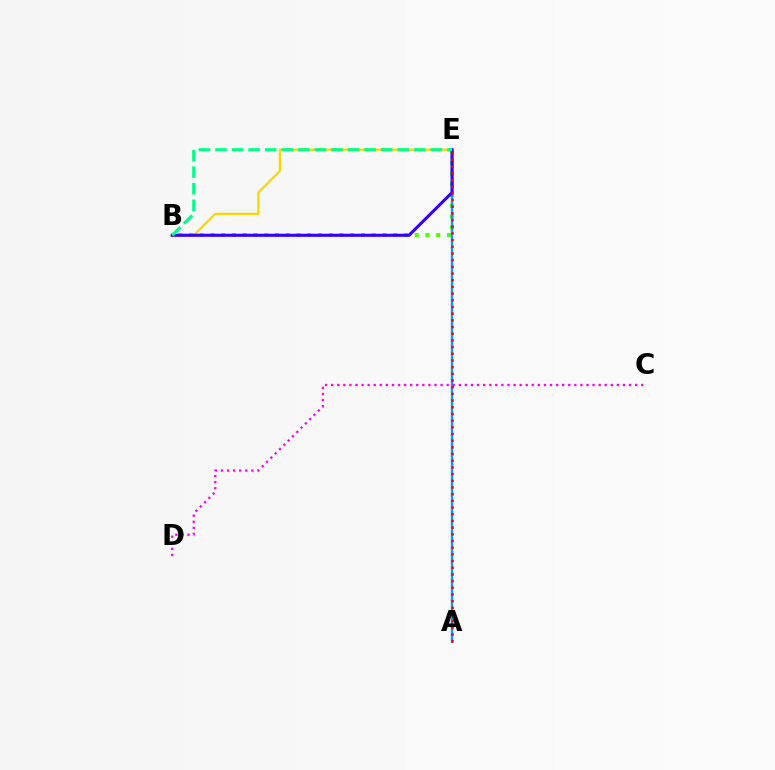{('B', 'E'): [{'color': '#4fff00', 'line_style': 'dotted', 'thickness': 2.92}, {'color': '#ffd500', 'line_style': 'solid', 'thickness': 1.63}, {'color': '#3700ff', 'line_style': 'solid', 'thickness': 2.23}, {'color': '#00ff86', 'line_style': 'dashed', 'thickness': 2.25}], ('A', 'E'): [{'color': '#009eff', 'line_style': 'solid', 'thickness': 1.68}, {'color': '#ff0000', 'line_style': 'dotted', 'thickness': 1.82}], ('C', 'D'): [{'color': '#ff00ed', 'line_style': 'dotted', 'thickness': 1.65}]}